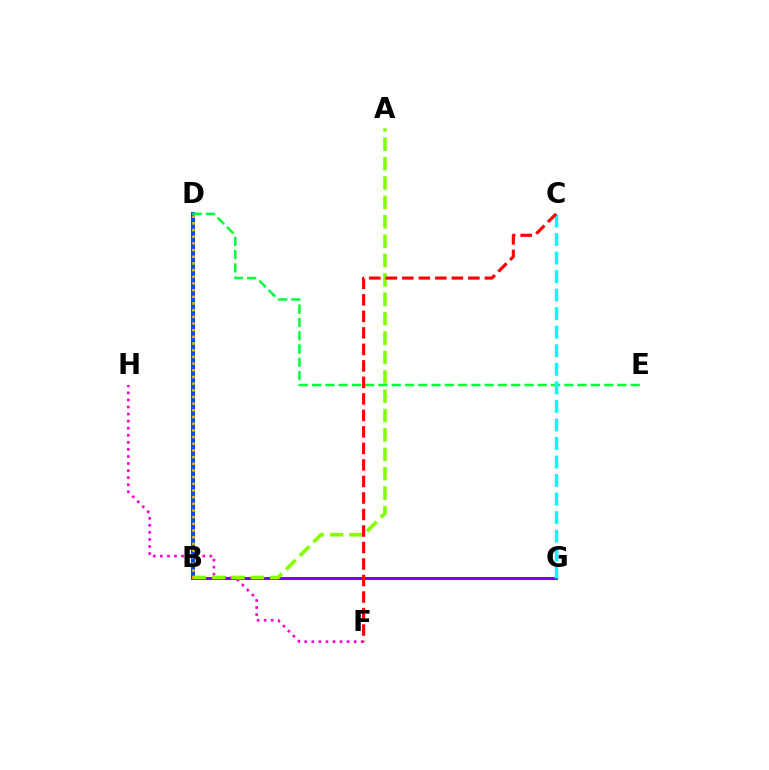{('B', 'D'): [{'color': '#004bff', 'line_style': 'solid', 'thickness': 2.9}, {'color': '#ffbd00', 'line_style': 'dotted', 'thickness': 1.81}], ('D', 'E'): [{'color': '#00ff39', 'line_style': 'dashed', 'thickness': 1.8}], ('B', 'G'): [{'color': '#7200ff', 'line_style': 'solid', 'thickness': 2.14}], ('F', 'H'): [{'color': '#ff00cf', 'line_style': 'dotted', 'thickness': 1.92}], ('A', 'B'): [{'color': '#84ff00', 'line_style': 'dashed', 'thickness': 2.63}], ('C', 'G'): [{'color': '#00fff6', 'line_style': 'dashed', 'thickness': 2.52}], ('C', 'F'): [{'color': '#ff0000', 'line_style': 'dashed', 'thickness': 2.24}]}